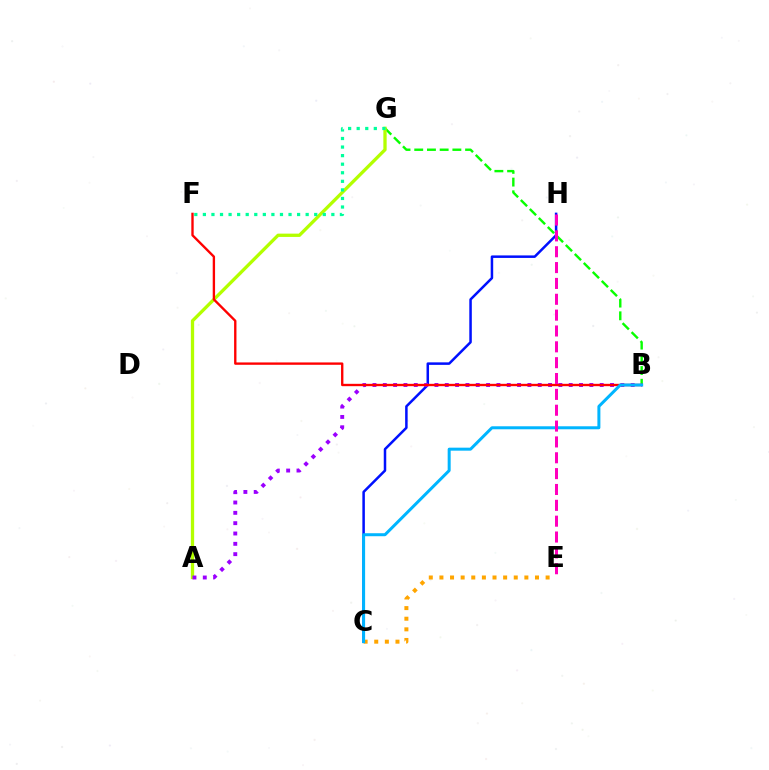{('B', 'G'): [{'color': '#08ff00', 'line_style': 'dashed', 'thickness': 1.73}], ('C', 'H'): [{'color': '#0010ff', 'line_style': 'solid', 'thickness': 1.81}], ('A', 'G'): [{'color': '#b3ff00', 'line_style': 'solid', 'thickness': 2.37}], ('A', 'B'): [{'color': '#9b00ff', 'line_style': 'dotted', 'thickness': 2.81}], ('B', 'F'): [{'color': '#ff0000', 'line_style': 'solid', 'thickness': 1.7}], ('F', 'G'): [{'color': '#00ff9d', 'line_style': 'dotted', 'thickness': 2.33}], ('C', 'E'): [{'color': '#ffa500', 'line_style': 'dotted', 'thickness': 2.89}], ('B', 'C'): [{'color': '#00b5ff', 'line_style': 'solid', 'thickness': 2.16}], ('E', 'H'): [{'color': '#ff00bd', 'line_style': 'dashed', 'thickness': 2.15}]}